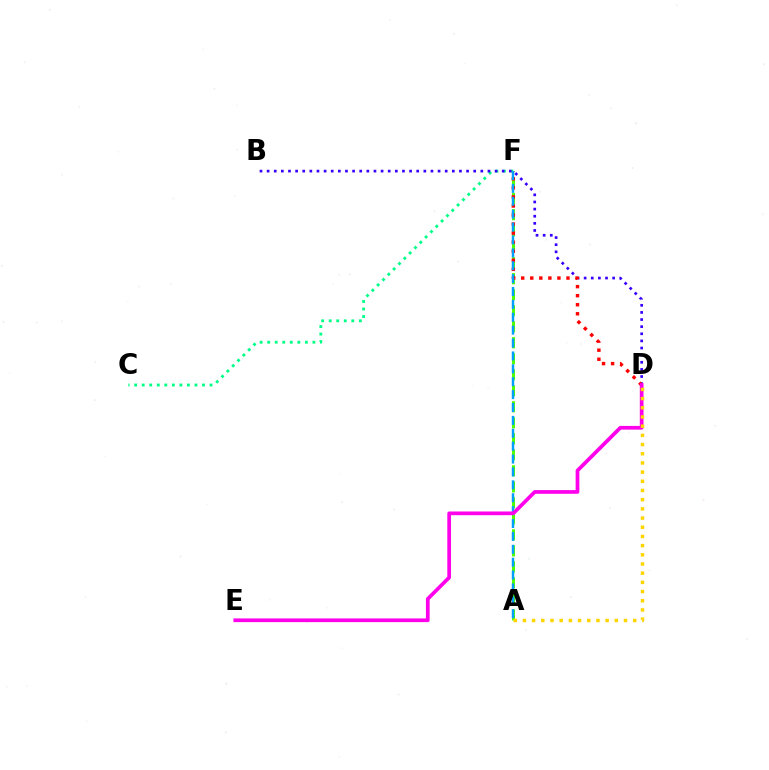{('C', 'F'): [{'color': '#00ff86', 'line_style': 'dotted', 'thickness': 2.05}], ('A', 'F'): [{'color': '#4fff00', 'line_style': 'dashed', 'thickness': 2.17}, {'color': '#009eff', 'line_style': 'dashed', 'thickness': 1.75}], ('B', 'D'): [{'color': '#3700ff', 'line_style': 'dotted', 'thickness': 1.94}], ('D', 'F'): [{'color': '#ff0000', 'line_style': 'dotted', 'thickness': 2.46}], ('D', 'E'): [{'color': '#ff00ed', 'line_style': 'solid', 'thickness': 2.67}], ('A', 'D'): [{'color': '#ffd500', 'line_style': 'dotted', 'thickness': 2.5}]}